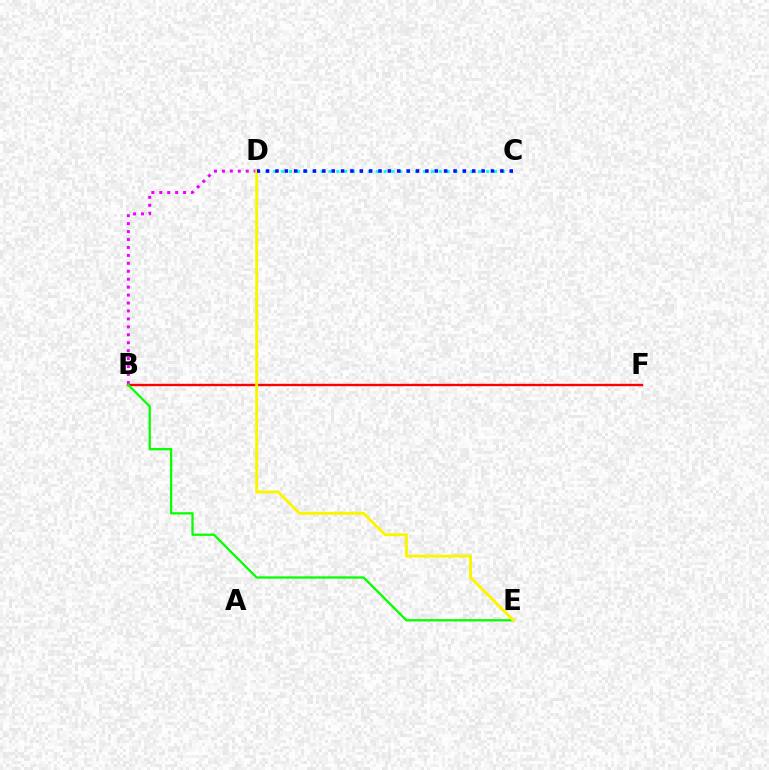{('B', 'D'): [{'color': '#ee00ff', 'line_style': 'dotted', 'thickness': 2.16}], ('B', 'F'): [{'color': '#ff0000', 'line_style': 'solid', 'thickness': 1.7}], ('B', 'E'): [{'color': '#08ff00', 'line_style': 'solid', 'thickness': 1.64}], ('D', 'E'): [{'color': '#fcf500', 'line_style': 'solid', 'thickness': 2.1}], ('C', 'D'): [{'color': '#00fff6', 'line_style': 'dotted', 'thickness': 2.14}, {'color': '#0010ff', 'line_style': 'dotted', 'thickness': 2.55}]}